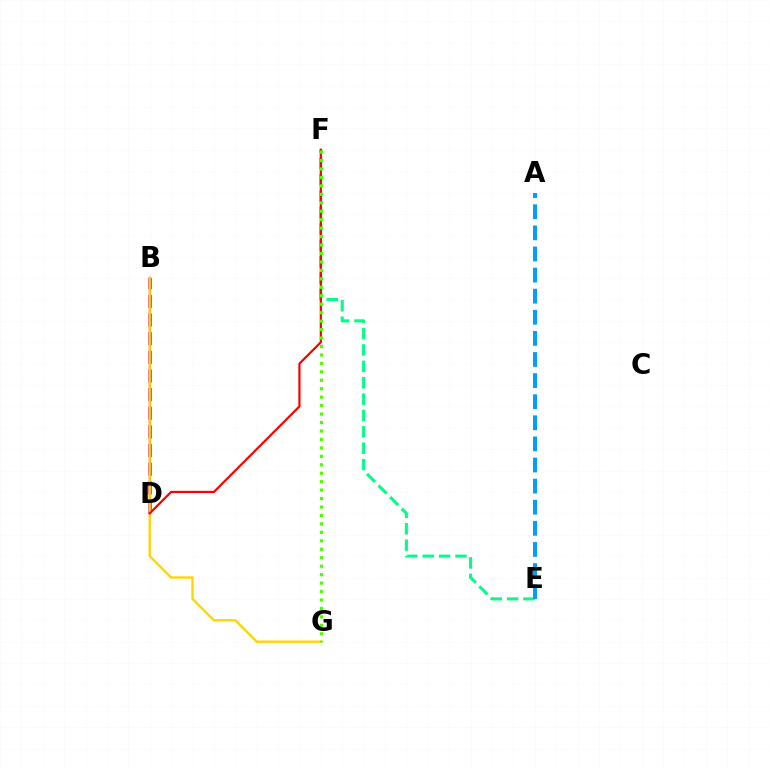{('B', 'D'): [{'color': '#ff00ed', 'line_style': 'dashed', 'thickness': 2.53}, {'color': '#3700ff', 'line_style': 'solid', 'thickness': 1.58}], ('E', 'F'): [{'color': '#00ff86', 'line_style': 'dashed', 'thickness': 2.23}], ('B', 'G'): [{'color': '#ffd500', 'line_style': 'solid', 'thickness': 1.7}], ('D', 'F'): [{'color': '#ff0000', 'line_style': 'solid', 'thickness': 1.6}], ('F', 'G'): [{'color': '#4fff00', 'line_style': 'dotted', 'thickness': 2.3}], ('A', 'E'): [{'color': '#009eff', 'line_style': 'dashed', 'thickness': 2.87}]}